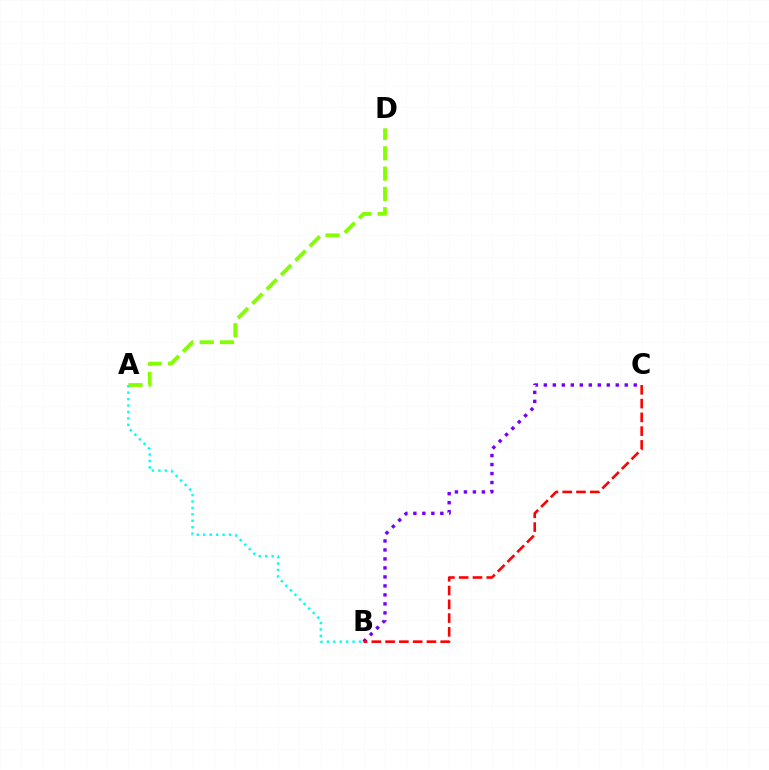{('A', 'D'): [{'color': '#84ff00', 'line_style': 'dashed', 'thickness': 2.76}], ('B', 'C'): [{'color': '#7200ff', 'line_style': 'dotted', 'thickness': 2.44}, {'color': '#ff0000', 'line_style': 'dashed', 'thickness': 1.87}], ('A', 'B'): [{'color': '#00fff6', 'line_style': 'dotted', 'thickness': 1.75}]}